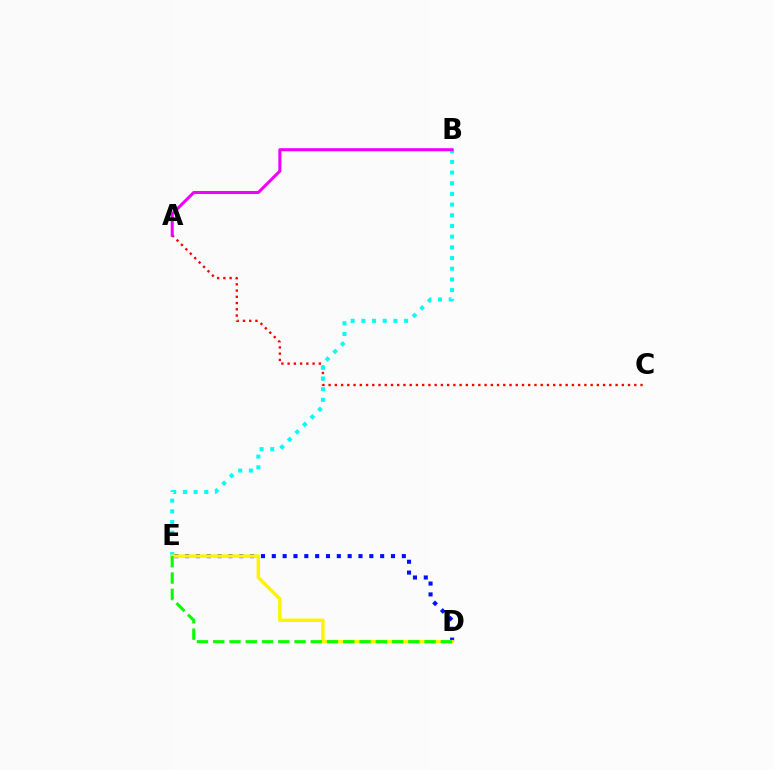{('A', 'C'): [{'color': '#ff0000', 'line_style': 'dotted', 'thickness': 1.69}], ('D', 'E'): [{'color': '#0010ff', 'line_style': 'dotted', 'thickness': 2.94}, {'color': '#fcf500', 'line_style': 'solid', 'thickness': 2.52}, {'color': '#08ff00', 'line_style': 'dashed', 'thickness': 2.21}], ('B', 'E'): [{'color': '#00fff6', 'line_style': 'dotted', 'thickness': 2.9}], ('A', 'B'): [{'color': '#ee00ff', 'line_style': 'solid', 'thickness': 2.2}]}